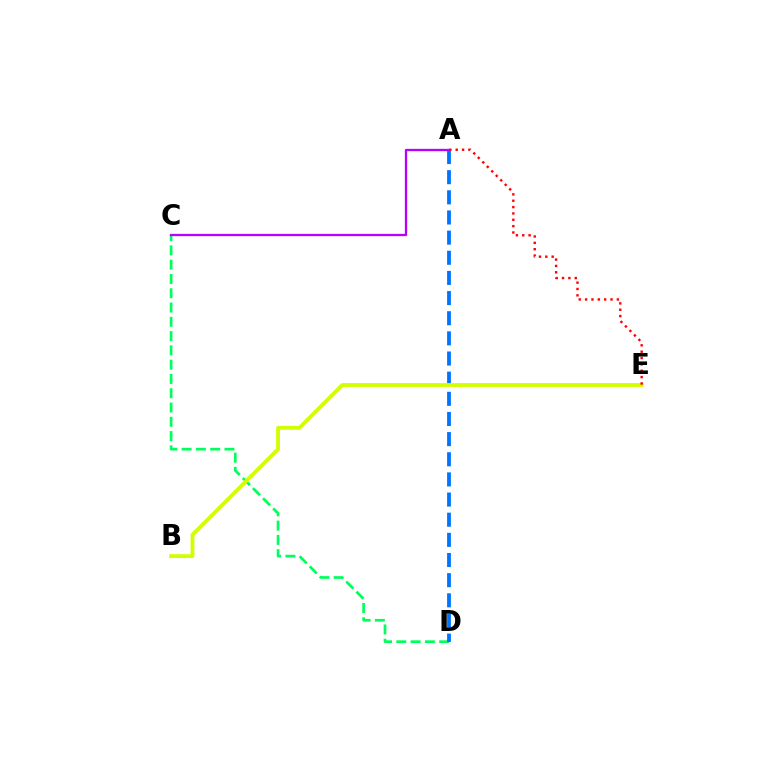{('C', 'D'): [{'color': '#00ff5c', 'line_style': 'dashed', 'thickness': 1.94}], ('A', 'D'): [{'color': '#0074ff', 'line_style': 'dashed', 'thickness': 2.74}], ('B', 'E'): [{'color': '#d1ff00', 'line_style': 'solid', 'thickness': 2.75}], ('A', 'E'): [{'color': '#ff0000', 'line_style': 'dotted', 'thickness': 1.73}], ('A', 'C'): [{'color': '#b900ff', 'line_style': 'solid', 'thickness': 1.65}]}